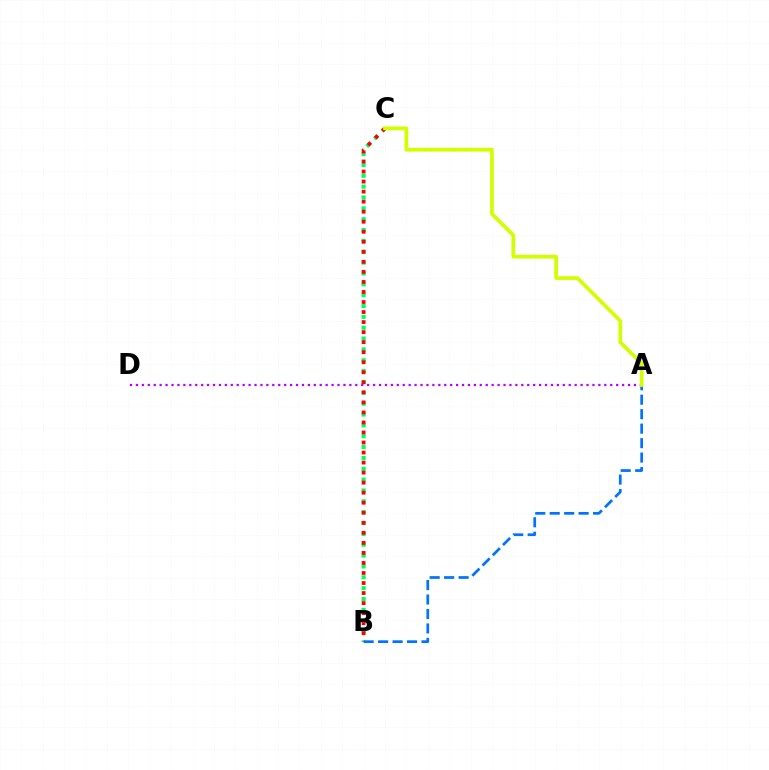{('B', 'C'): [{'color': '#00ff5c', 'line_style': 'dotted', 'thickness': 2.95}, {'color': '#ff0000', 'line_style': 'dotted', 'thickness': 2.73}], ('A', 'D'): [{'color': '#b900ff', 'line_style': 'dotted', 'thickness': 1.61}], ('A', 'B'): [{'color': '#0074ff', 'line_style': 'dashed', 'thickness': 1.97}], ('A', 'C'): [{'color': '#d1ff00', 'line_style': 'solid', 'thickness': 2.68}]}